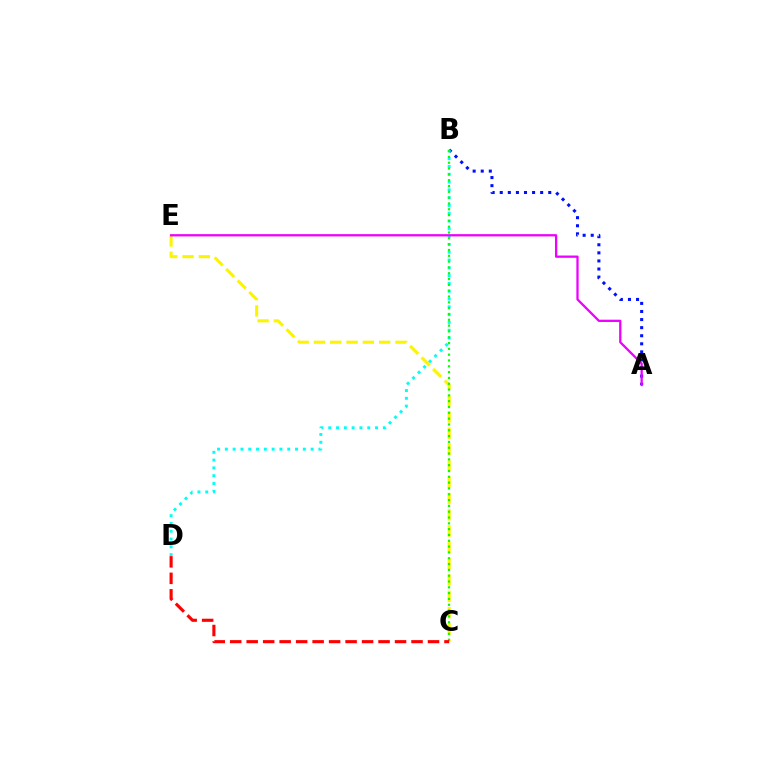{('A', 'B'): [{'color': '#0010ff', 'line_style': 'dotted', 'thickness': 2.2}], ('B', 'D'): [{'color': '#00fff6', 'line_style': 'dotted', 'thickness': 2.12}], ('C', 'E'): [{'color': '#fcf500', 'line_style': 'dashed', 'thickness': 2.22}], ('A', 'E'): [{'color': '#ee00ff', 'line_style': 'solid', 'thickness': 1.64}], ('B', 'C'): [{'color': '#08ff00', 'line_style': 'dotted', 'thickness': 1.58}], ('C', 'D'): [{'color': '#ff0000', 'line_style': 'dashed', 'thickness': 2.24}]}